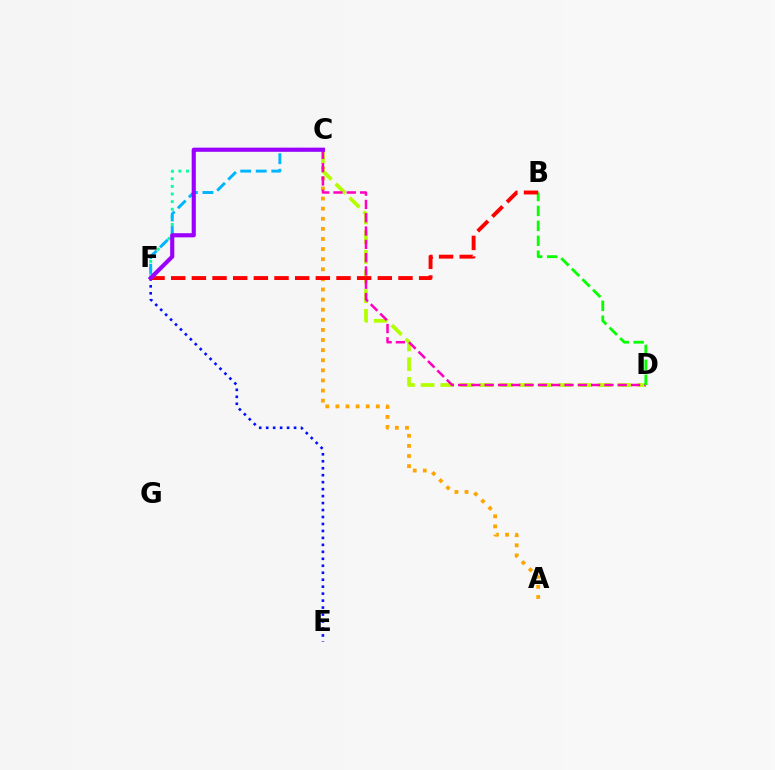{('C', 'F'): [{'color': '#00ff9d', 'line_style': 'dotted', 'thickness': 2.07}, {'color': '#00b5ff', 'line_style': 'dashed', 'thickness': 2.11}, {'color': '#9b00ff', 'line_style': 'solid', 'thickness': 2.98}], ('A', 'C'): [{'color': '#ffa500', 'line_style': 'dotted', 'thickness': 2.75}], ('C', 'D'): [{'color': '#b3ff00', 'line_style': 'dashed', 'thickness': 2.67}, {'color': '#ff00bd', 'line_style': 'dashed', 'thickness': 1.81}], ('B', 'D'): [{'color': '#08ff00', 'line_style': 'dashed', 'thickness': 2.03}], ('E', 'F'): [{'color': '#0010ff', 'line_style': 'dotted', 'thickness': 1.89}], ('B', 'F'): [{'color': '#ff0000', 'line_style': 'dashed', 'thickness': 2.81}]}